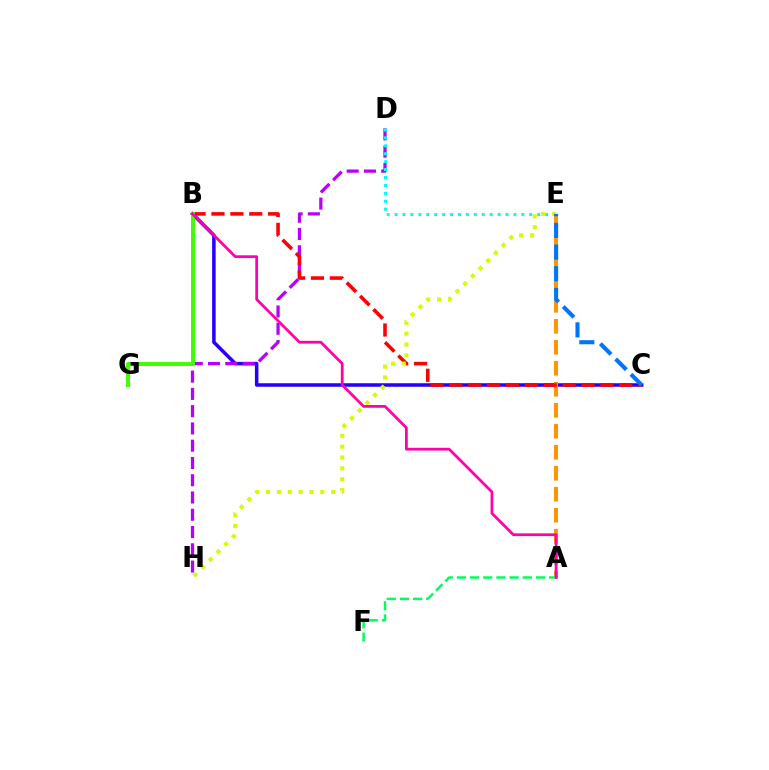{('B', 'C'): [{'color': '#2500ff', 'line_style': 'solid', 'thickness': 2.53}, {'color': '#ff0000', 'line_style': 'dashed', 'thickness': 2.57}], ('A', 'E'): [{'color': '#ff9400', 'line_style': 'dashed', 'thickness': 2.85}], ('D', 'H'): [{'color': '#b900ff', 'line_style': 'dashed', 'thickness': 2.35}], ('A', 'F'): [{'color': '#00ff5c', 'line_style': 'dashed', 'thickness': 1.79}], ('D', 'E'): [{'color': '#00fff6', 'line_style': 'dotted', 'thickness': 2.15}], ('B', 'G'): [{'color': '#3dff00', 'line_style': 'solid', 'thickness': 2.82}], ('E', 'H'): [{'color': '#d1ff00', 'line_style': 'dotted', 'thickness': 2.95}], ('C', 'E'): [{'color': '#0074ff', 'line_style': 'dashed', 'thickness': 2.94}], ('A', 'B'): [{'color': '#ff00ac', 'line_style': 'solid', 'thickness': 1.98}]}